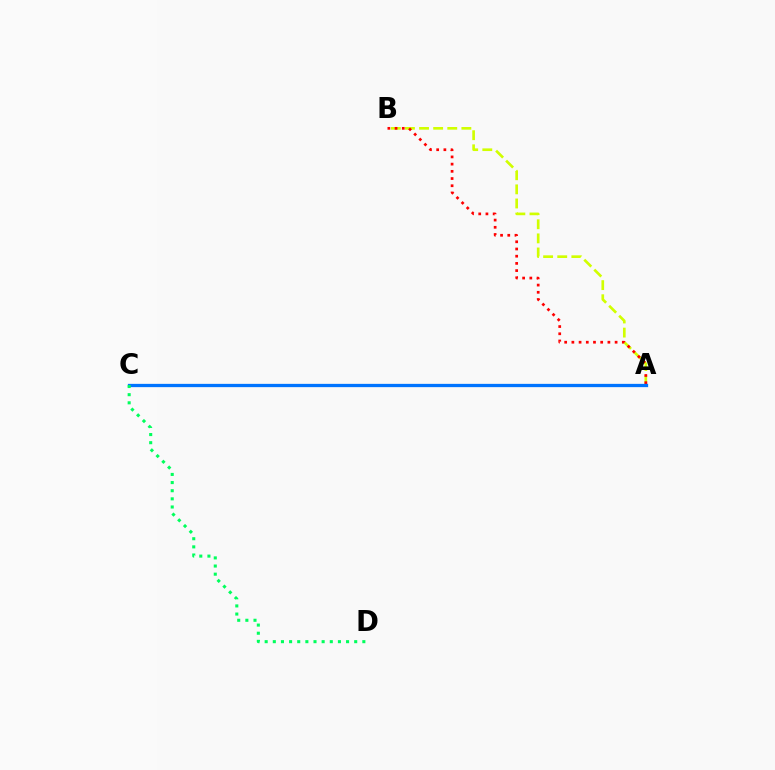{('A', 'C'): [{'color': '#b900ff', 'line_style': 'dashed', 'thickness': 2.06}, {'color': '#0074ff', 'line_style': 'solid', 'thickness': 2.36}], ('A', 'B'): [{'color': '#d1ff00', 'line_style': 'dashed', 'thickness': 1.92}, {'color': '#ff0000', 'line_style': 'dotted', 'thickness': 1.96}], ('C', 'D'): [{'color': '#00ff5c', 'line_style': 'dotted', 'thickness': 2.21}]}